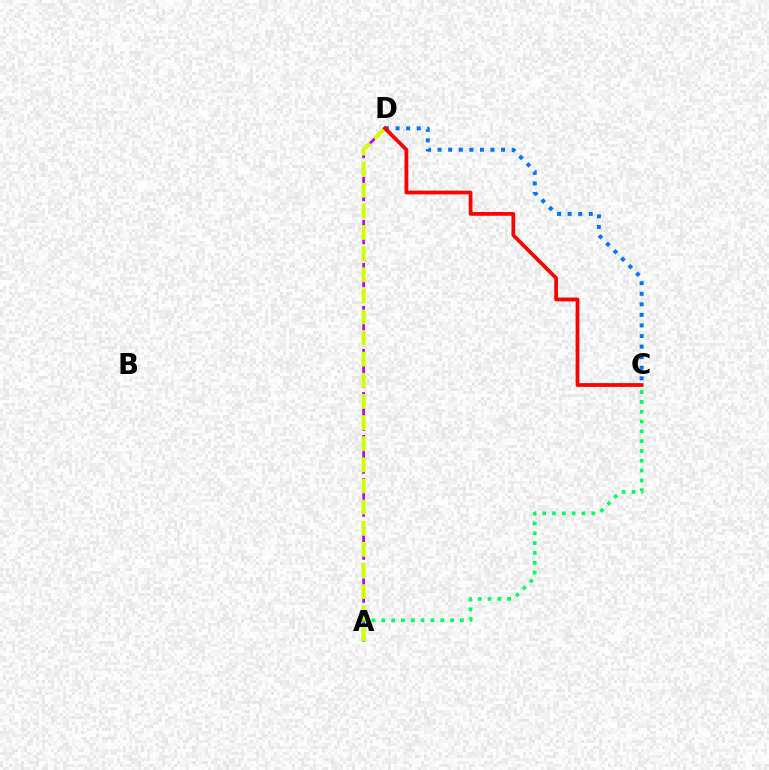{('C', 'D'): [{'color': '#0074ff', 'line_style': 'dotted', 'thickness': 2.87}, {'color': '#ff0000', 'line_style': 'solid', 'thickness': 2.7}], ('A', 'D'): [{'color': '#b900ff', 'line_style': 'dashed', 'thickness': 1.95}, {'color': '#d1ff00', 'line_style': 'dashed', 'thickness': 2.87}], ('A', 'C'): [{'color': '#00ff5c', 'line_style': 'dotted', 'thickness': 2.67}]}